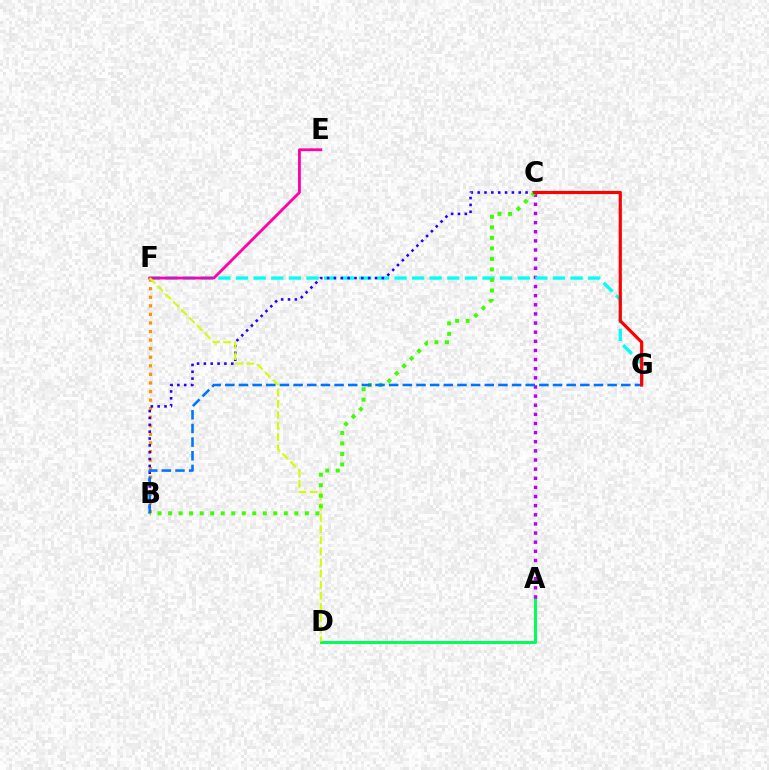{('A', 'D'): [{'color': '#00ff5c', 'line_style': 'solid', 'thickness': 2.15}], ('A', 'C'): [{'color': '#b900ff', 'line_style': 'dotted', 'thickness': 2.48}], ('F', 'G'): [{'color': '#00fff6', 'line_style': 'dashed', 'thickness': 2.39}], ('E', 'F'): [{'color': '#ff00ac', 'line_style': 'solid', 'thickness': 2.02}], ('B', 'F'): [{'color': '#ff9400', 'line_style': 'dotted', 'thickness': 2.33}], ('B', 'C'): [{'color': '#2500ff', 'line_style': 'dotted', 'thickness': 1.86}, {'color': '#3dff00', 'line_style': 'dotted', 'thickness': 2.86}], ('D', 'F'): [{'color': '#d1ff00', 'line_style': 'dashed', 'thickness': 1.51}], ('B', 'G'): [{'color': '#0074ff', 'line_style': 'dashed', 'thickness': 1.85}], ('C', 'G'): [{'color': '#ff0000', 'line_style': 'solid', 'thickness': 2.29}]}